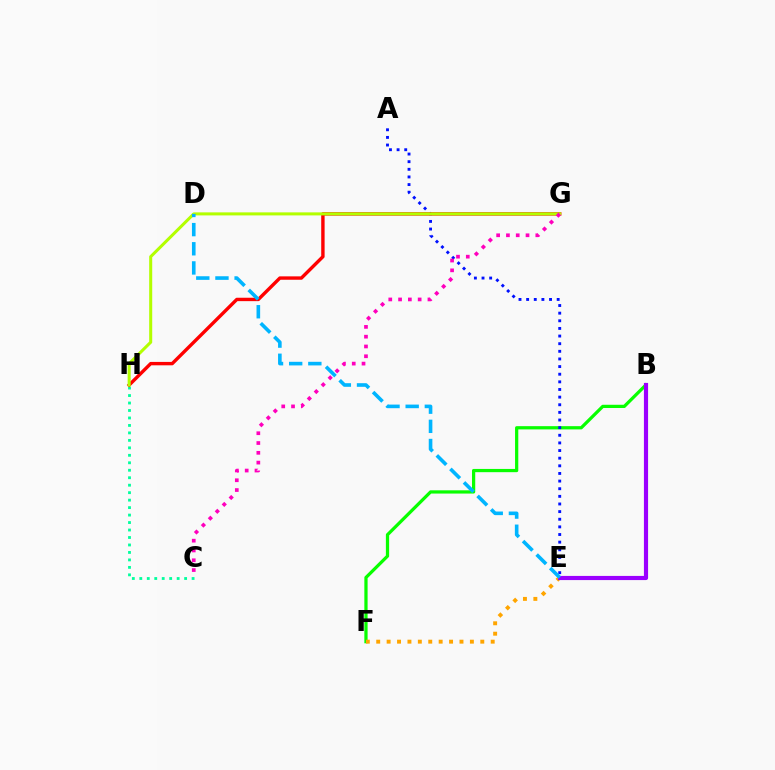{('B', 'F'): [{'color': '#08ff00', 'line_style': 'solid', 'thickness': 2.33}], ('E', 'F'): [{'color': '#ffa500', 'line_style': 'dotted', 'thickness': 2.83}], ('A', 'E'): [{'color': '#0010ff', 'line_style': 'dotted', 'thickness': 2.07}], ('C', 'H'): [{'color': '#00ff9d', 'line_style': 'dotted', 'thickness': 2.03}], ('G', 'H'): [{'color': '#ff0000', 'line_style': 'solid', 'thickness': 2.44}, {'color': '#b3ff00', 'line_style': 'solid', 'thickness': 2.19}], ('B', 'E'): [{'color': '#9b00ff', 'line_style': 'solid', 'thickness': 2.99}], ('C', 'G'): [{'color': '#ff00bd', 'line_style': 'dotted', 'thickness': 2.66}], ('D', 'E'): [{'color': '#00b5ff', 'line_style': 'dashed', 'thickness': 2.6}]}